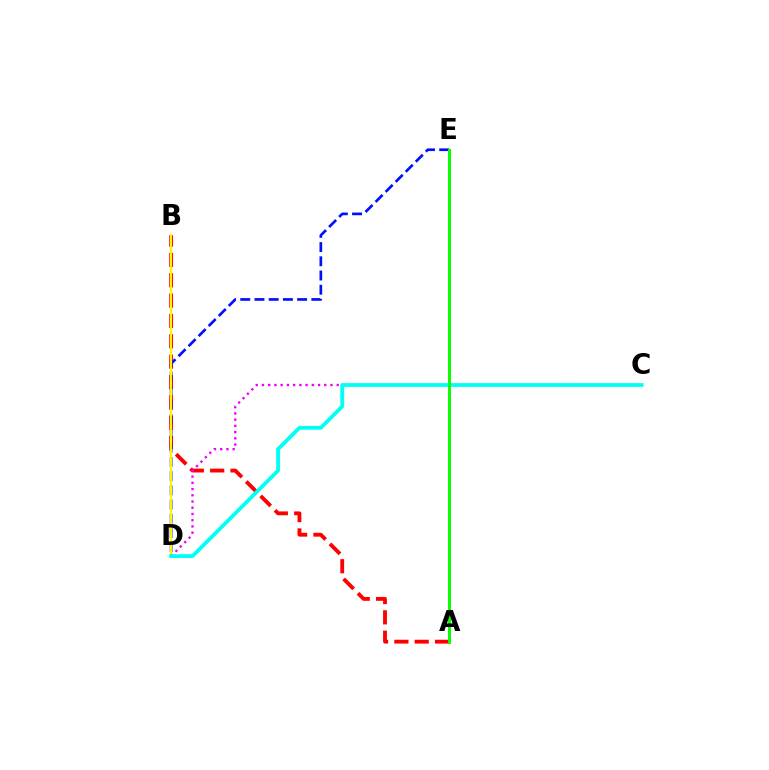{('A', 'B'): [{'color': '#ff0000', 'line_style': 'dashed', 'thickness': 2.76}], ('D', 'E'): [{'color': '#0010ff', 'line_style': 'dashed', 'thickness': 1.93}], ('B', 'D'): [{'color': '#fcf500', 'line_style': 'solid', 'thickness': 1.56}], ('C', 'D'): [{'color': '#ee00ff', 'line_style': 'dotted', 'thickness': 1.69}, {'color': '#00fff6', 'line_style': 'solid', 'thickness': 2.73}], ('A', 'E'): [{'color': '#08ff00', 'line_style': 'solid', 'thickness': 2.13}]}